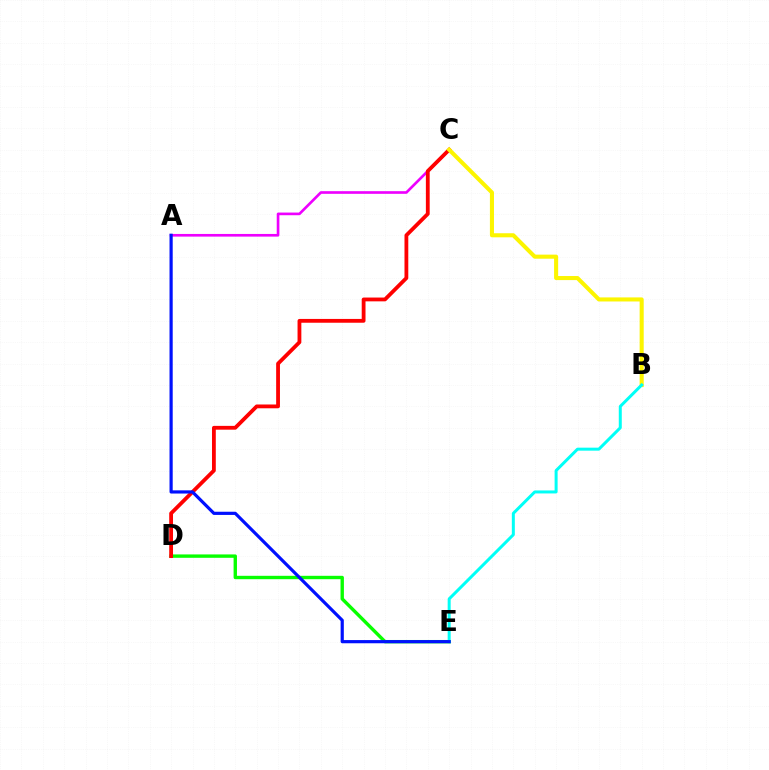{('A', 'C'): [{'color': '#ee00ff', 'line_style': 'solid', 'thickness': 1.92}], ('D', 'E'): [{'color': '#08ff00', 'line_style': 'solid', 'thickness': 2.43}], ('C', 'D'): [{'color': '#ff0000', 'line_style': 'solid', 'thickness': 2.74}], ('B', 'C'): [{'color': '#fcf500', 'line_style': 'solid', 'thickness': 2.93}], ('B', 'E'): [{'color': '#00fff6', 'line_style': 'solid', 'thickness': 2.16}], ('A', 'E'): [{'color': '#0010ff', 'line_style': 'solid', 'thickness': 2.3}]}